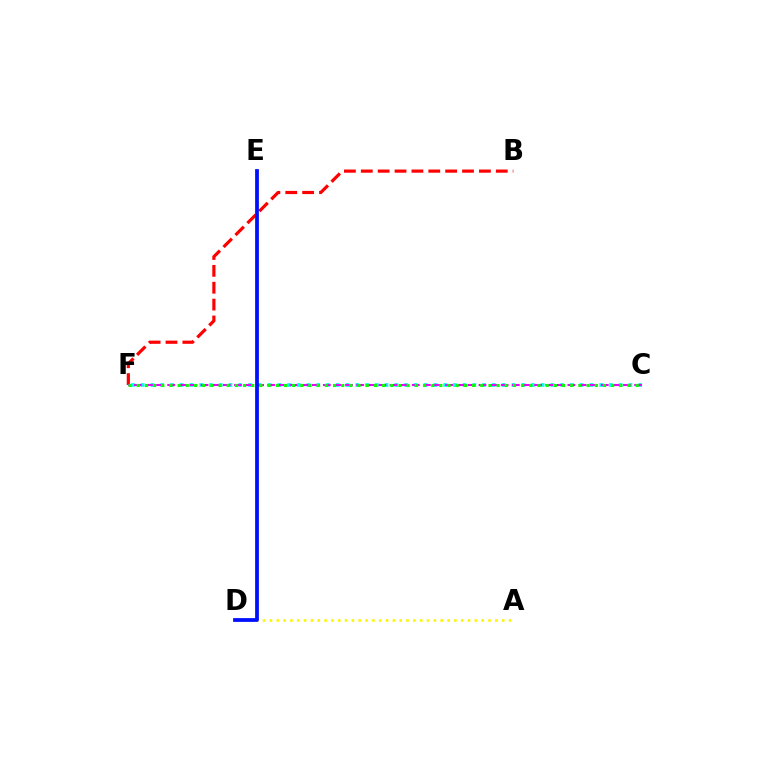{('C', 'F'): [{'color': '#00fff6', 'line_style': 'dotted', 'thickness': 2.65}, {'color': '#ee00ff', 'line_style': 'dashed', 'thickness': 1.51}, {'color': '#08ff00', 'line_style': 'dotted', 'thickness': 2.22}], ('A', 'D'): [{'color': '#fcf500', 'line_style': 'dotted', 'thickness': 1.86}], ('B', 'F'): [{'color': '#ff0000', 'line_style': 'dashed', 'thickness': 2.29}], ('D', 'E'): [{'color': '#0010ff', 'line_style': 'solid', 'thickness': 2.71}]}